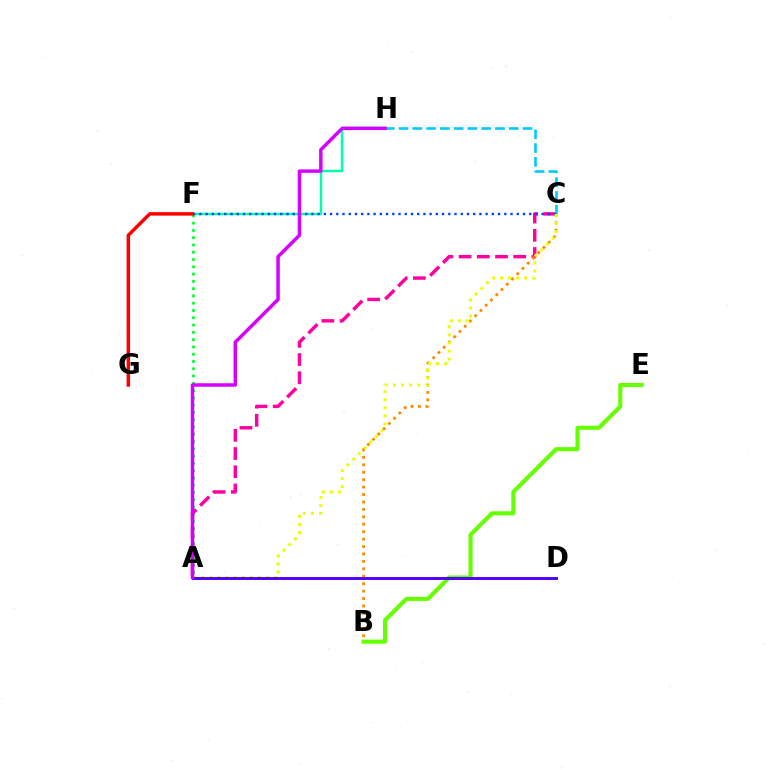{('A', 'F'): [{'color': '#00ff27', 'line_style': 'dotted', 'thickness': 1.98}], ('B', 'E'): [{'color': '#66ff00', 'line_style': 'solid', 'thickness': 2.95}], ('F', 'H'): [{'color': '#00ffaf', 'line_style': 'solid', 'thickness': 1.78}], ('A', 'C'): [{'color': '#ff00a0', 'line_style': 'dashed', 'thickness': 2.47}, {'color': '#eeff00', 'line_style': 'dotted', 'thickness': 2.19}], ('C', 'H'): [{'color': '#00c7ff', 'line_style': 'dashed', 'thickness': 1.87}], ('B', 'C'): [{'color': '#ff8800', 'line_style': 'dotted', 'thickness': 2.02}], ('C', 'F'): [{'color': '#003fff', 'line_style': 'dotted', 'thickness': 1.69}], ('F', 'G'): [{'color': '#ff0000', 'line_style': 'solid', 'thickness': 2.49}], ('A', 'D'): [{'color': '#4f00ff', 'line_style': 'solid', 'thickness': 2.11}], ('A', 'H'): [{'color': '#d600ff', 'line_style': 'solid', 'thickness': 2.5}]}